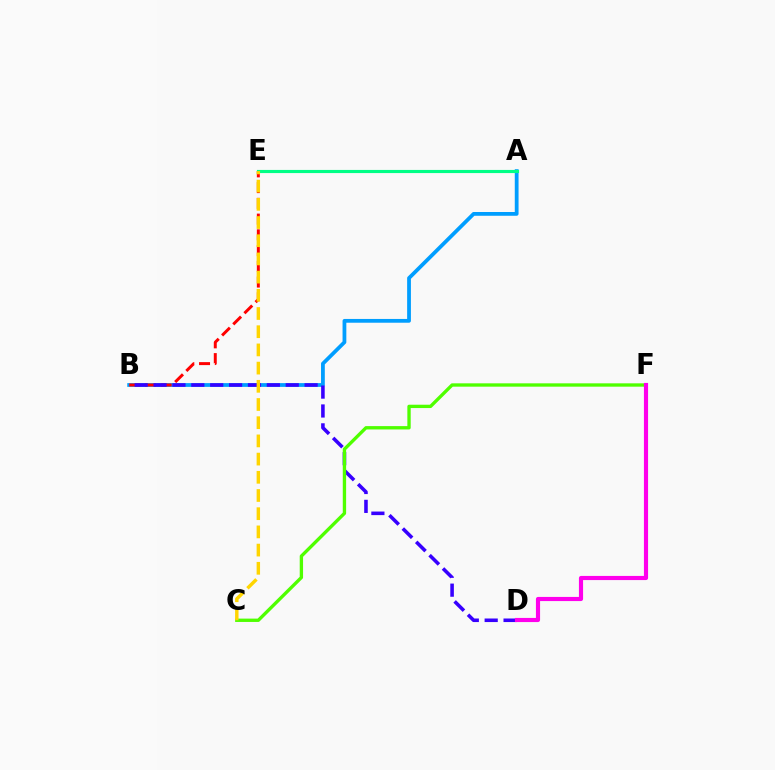{('A', 'B'): [{'color': '#009eff', 'line_style': 'solid', 'thickness': 2.72}], ('B', 'E'): [{'color': '#ff0000', 'line_style': 'dashed', 'thickness': 2.14}], ('B', 'D'): [{'color': '#3700ff', 'line_style': 'dashed', 'thickness': 2.57}], ('C', 'F'): [{'color': '#4fff00', 'line_style': 'solid', 'thickness': 2.41}], ('A', 'E'): [{'color': '#00ff86', 'line_style': 'solid', 'thickness': 2.26}], ('D', 'F'): [{'color': '#ff00ed', 'line_style': 'solid', 'thickness': 2.99}], ('C', 'E'): [{'color': '#ffd500', 'line_style': 'dashed', 'thickness': 2.47}]}